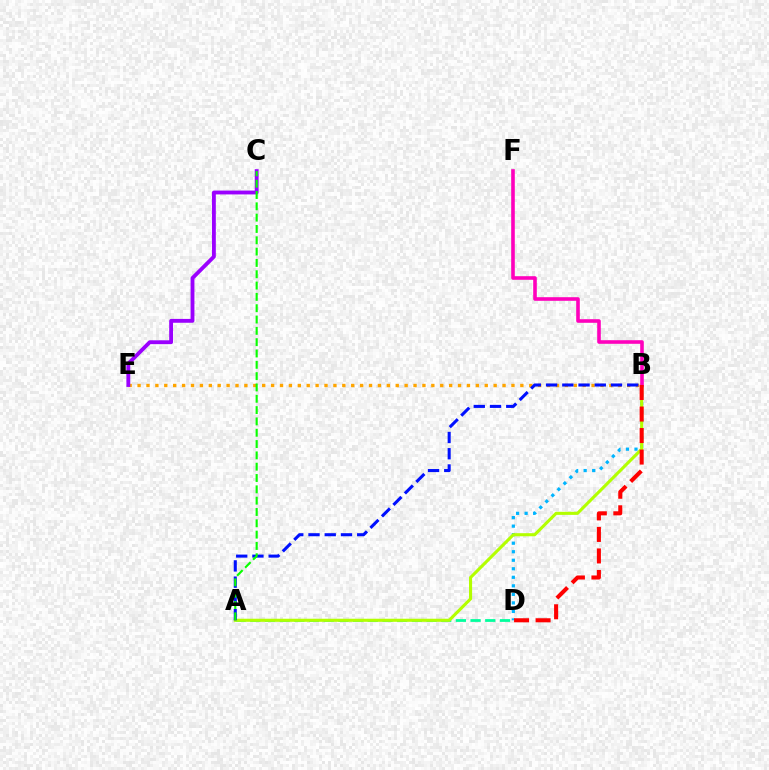{('A', 'D'): [{'color': '#00ff9d', 'line_style': 'dashed', 'thickness': 1.99}], ('B', 'D'): [{'color': '#00b5ff', 'line_style': 'dotted', 'thickness': 2.32}, {'color': '#ff0000', 'line_style': 'dashed', 'thickness': 2.92}], ('A', 'B'): [{'color': '#b3ff00', 'line_style': 'solid', 'thickness': 2.22}, {'color': '#0010ff', 'line_style': 'dashed', 'thickness': 2.21}], ('B', 'F'): [{'color': '#ff00bd', 'line_style': 'solid', 'thickness': 2.59}], ('B', 'E'): [{'color': '#ffa500', 'line_style': 'dotted', 'thickness': 2.42}], ('C', 'E'): [{'color': '#9b00ff', 'line_style': 'solid', 'thickness': 2.77}], ('A', 'C'): [{'color': '#08ff00', 'line_style': 'dashed', 'thickness': 1.54}]}